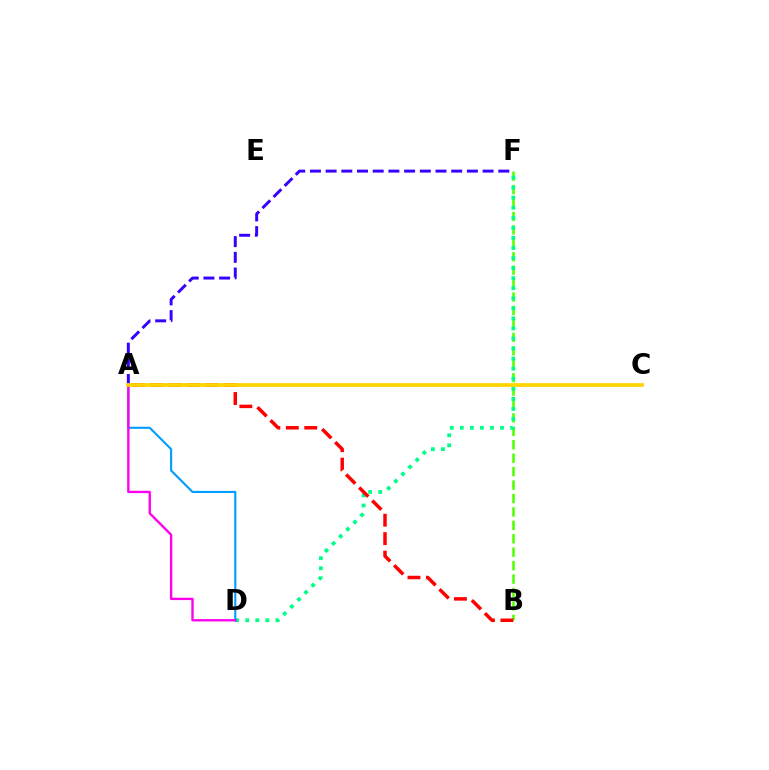{('B', 'F'): [{'color': '#4fff00', 'line_style': 'dashed', 'thickness': 1.82}], ('D', 'F'): [{'color': '#00ff86', 'line_style': 'dotted', 'thickness': 2.73}], ('A', 'B'): [{'color': '#ff0000', 'line_style': 'dashed', 'thickness': 2.51}], ('A', 'F'): [{'color': '#3700ff', 'line_style': 'dashed', 'thickness': 2.13}], ('A', 'D'): [{'color': '#009eff', 'line_style': 'solid', 'thickness': 1.53}, {'color': '#ff00ed', 'line_style': 'solid', 'thickness': 1.7}], ('A', 'C'): [{'color': '#ffd500', 'line_style': 'solid', 'thickness': 2.66}]}